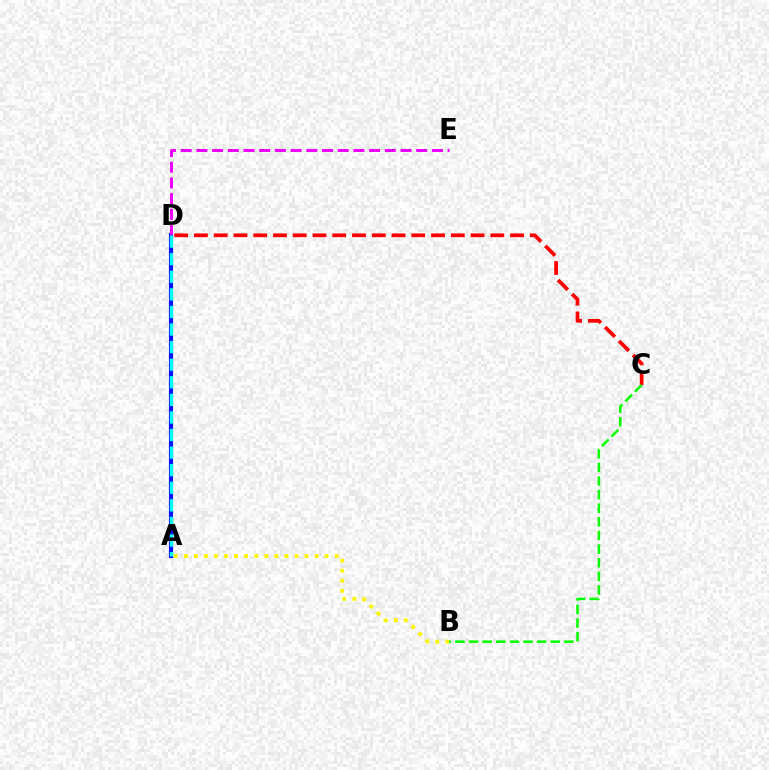{('A', 'B'): [{'color': '#fcf500', 'line_style': 'dotted', 'thickness': 2.73}], ('A', 'D'): [{'color': '#0010ff', 'line_style': 'solid', 'thickness': 2.96}, {'color': '#00fff6', 'line_style': 'dashed', 'thickness': 2.39}], ('D', 'E'): [{'color': '#ee00ff', 'line_style': 'dashed', 'thickness': 2.13}], ('C', 'D'): [{'color': '#ff0000', 'line_style': 'dashed', 'thickness': 2.68}], ('B', 'C'): [{'color': '#08ff00', 'line_style': 'dashed', 'thickness': 1.85}]}